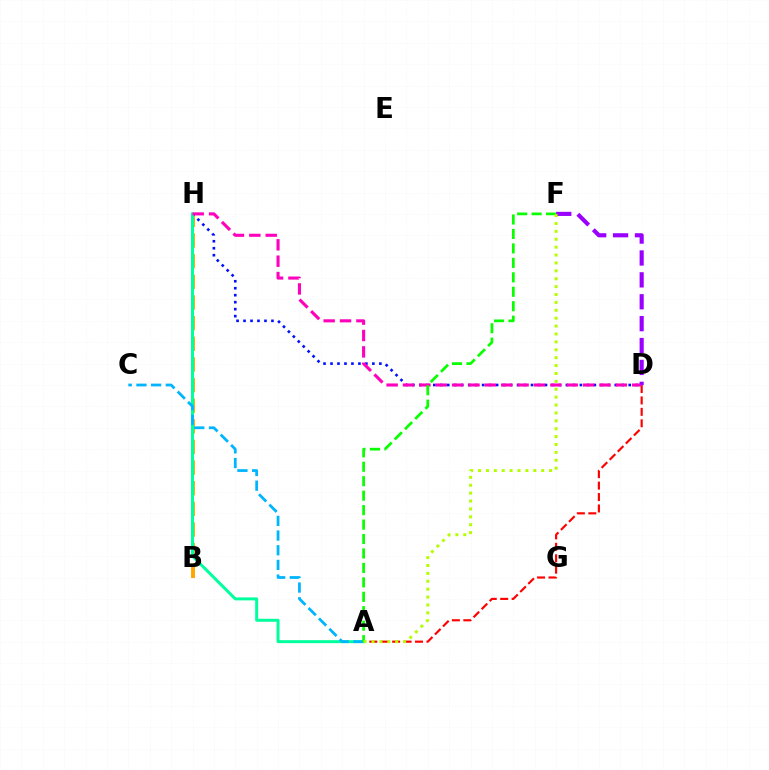{('B', 'H'): [{'color': '#ffa500', 'line_style': 'dashed', 'thickness': 2.8}], ('A', 'D'): [{'color': '#ff0000', 'line_style': 'dashed', 'thickness': 1.55}], ('D', 'H'): [{'color': '#0010ff', 'line_style': 'dotted', 'thickness': 1.9}, {'color': '#ff00bd', 'line_style': 'dashed', 'thickness': 2.22}], ('A', 'H'): [{'color': '#00ff9d', 'line_style': 'solid', 'thickness': 2.15}], ('A', 'C'): [{'color': '#00b5ff', 'line_style': 'dashed', 'thickness': 1.99}], ('A', 'F'): [{'color': '#08ff00', 'line_style': 'dashed', 'thickness': 1.96}, {'color': '#b3ff00', 'line_style': 'dotted', 'thickness': 2.14}], ('D', 'F'): [{'color': '#9b00ff', 'line_style': 'dashed', 'thickness': 2.97}]}